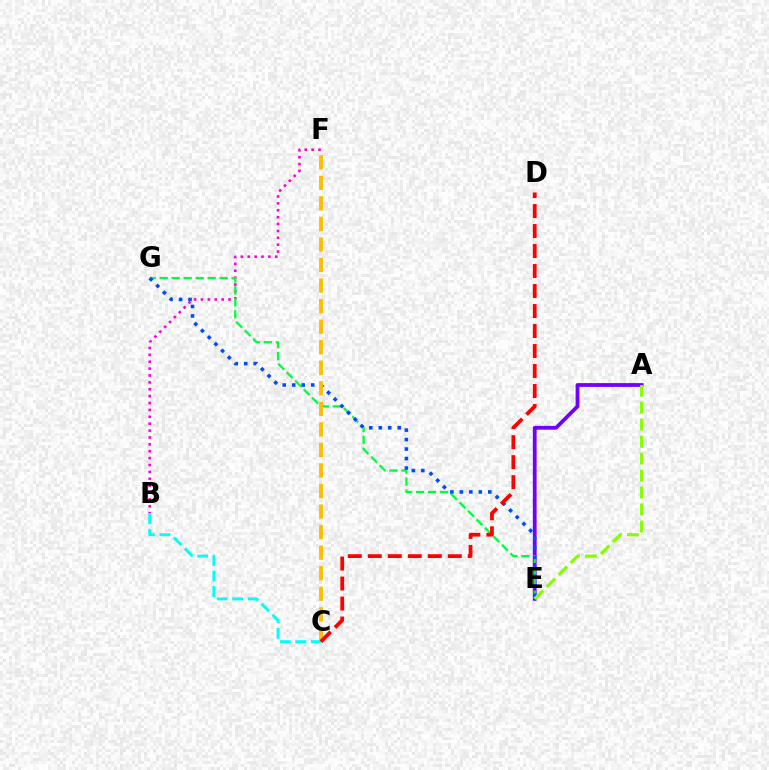{('A', 'E'): [{'color': '#7200ff', 'line_style': 'solid', 'thickness': 2.72}, {'color': '#84ff00', 'line_style': 'dashed', 'thickness': 2.31}], ('B', 'F'): [{'color': '#ff00cf', 'line_style': 'dotted', 'thickness': 1.87}], ('B', 'C'): [{'color': '#00fff6', 'line_style': 'dashed', 'thickness': 2.11}], ('E', 'G'): [{'color': '#00ff39', 'line_style': 'dashed', 'thickness': 1.63}, {'color': '#004bff', 'line_style': 'dotted', 'thickness': 2.58}], ('C', 'F'): [{'color': '#ffbd00', 'line_style': 'dashed', 'thickness': 2.79}], ('C', 'D'): [{'color': '#ff0000', 'line_style': 'dashed', 'thickness': 2.72}]}